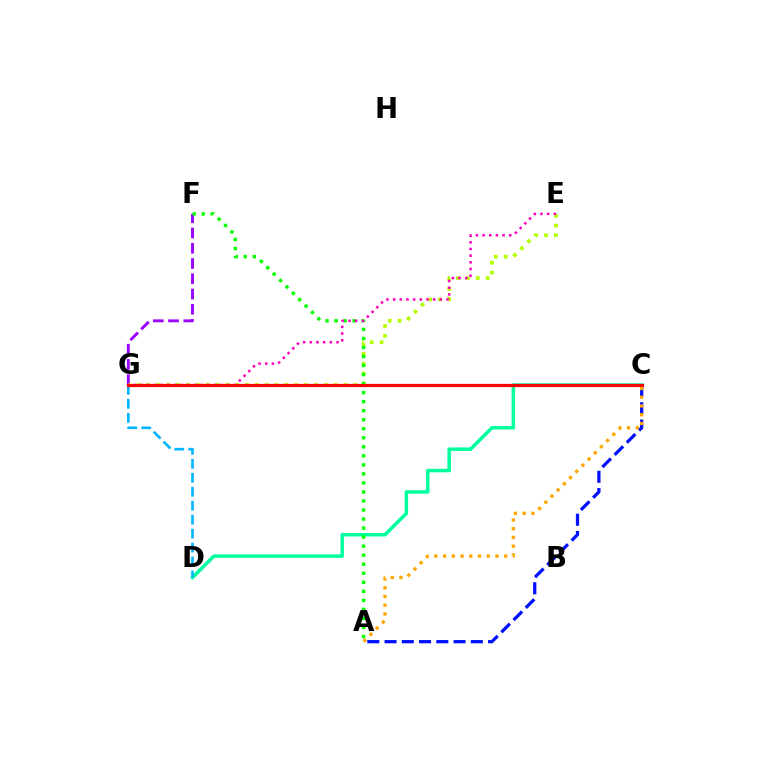{('C', 'D'): [{'color': '#00ff9d', 'line_style': 'solid', 'thickness': 2.52}], ('F', 'G'): [{'color': '#9b00ff', 'line_style': 'dashed', 'thickness': 2.07}], ('E', 'G'): [{'color': '#b3ff00', 'line_style': 'dotted', 'thickness': 2.68}, {'color': '#ff00bd', 'line_style': 'dotted', 'thickness': 1.81}], ('D', 'G'): [{'color': '#00b5ff', 'line_style': 'dashed', 'thickness': 1.9}], ('A', 'F'): [{'color': '#08ff00', 'line_style': 'dotted', 'thickness': 2.45}], ('A', 'C'): [{'color': '#0010ff', 'line_style': 'dashed', 'thickness': 2.34}, {'color': '#ffa500', 'line_style': 'dotted', 'thickness': 2.37}], ('C', 'G'): [{'color': '#ff0000', 'line_style': 'solid', 'thickness': 2.32}]}